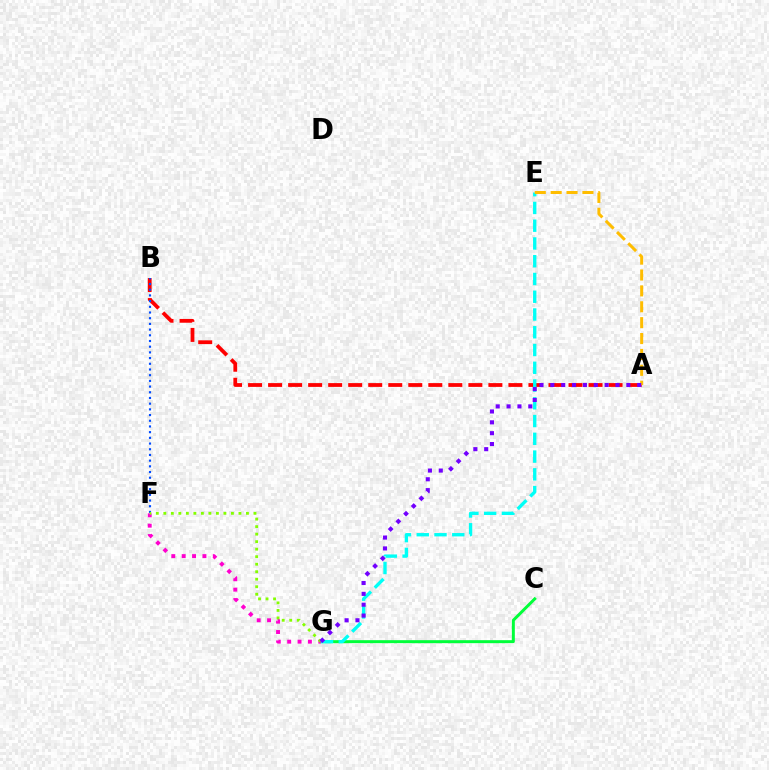{('A', 'B'): [{'color': '#ff0000', 'line_style': 'dashed', 'thickness': 2.72}], ('C', 'G'): [{'color': '#00ff39', 'line_style': 'solid', 'thickness': 2.14}], ('B', 'F'): [{'color': '#004bff', 'line_style': 'dotted', 'thickness': 1.55}], ('E', 'G'): [{'color': '#00fff6', 'line_style': 'dashed', 'thickness': 2.41}], ('A', 'E'): [{'color': '#ffbd00', 'line_style': 'dashed', 'thickness': 2.16}], ('F', 'G'): [{'color': '#ff00cf', 'line_style': 'dotted', 'thickness': 2.82}, {'color': '#84ff00', 'line_style': 'dotted', 'thickness': 2.04}], ('A', 'G'): [{'color': '#7200ff', 'line_style': 'dotted', 'thickness': 2.95}]}